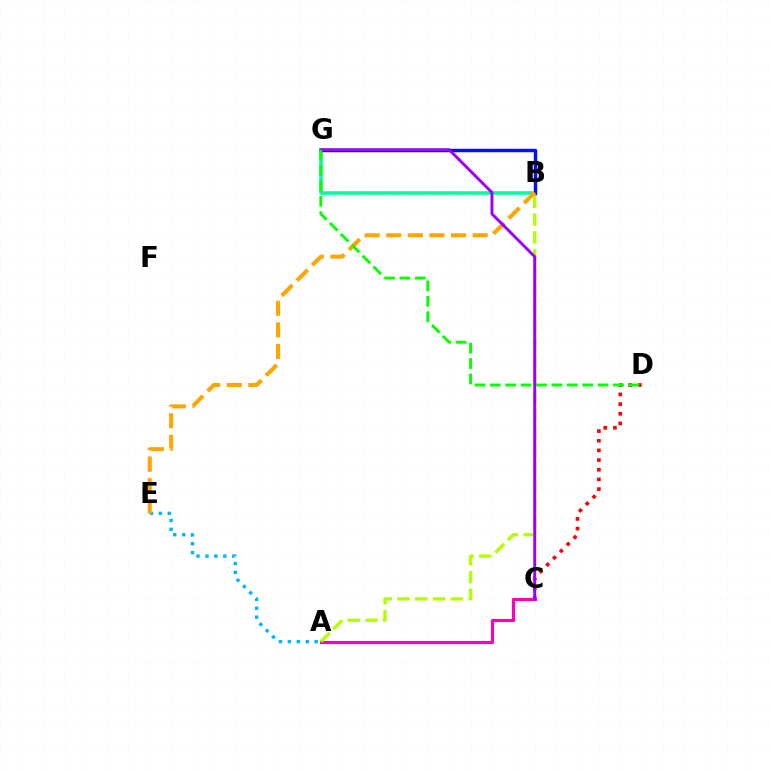{('A', 'C'): [{'color': '#ff00bd', 'line_style': 'solid', 'thickness': 2.25}], ('A', 'B'): [{'color': '#b3ff00', 'line_style': 'dashed', 'thickness': 2.42}], ('C', 'D'): [{'color': '#ff0000', 'line_style': 'dotted', 'thickness': 2.63}], ('B', 'G'): [{'color': '#00ff9d', 'line_style': 'solid', 'thickness': 2.56}, {'color': '#0010ff', 'line_style': 'solid', 'thickness': 2.48}], ('A', 'E'): [{'color': '#00b5ff', 'line_style': 'dotted', 'thickness': 2.43}], ('B', 'E'): [{'color': '#ffa500', 'line_style': 'dashed', 'thickness': 2.93}], ('C', 'G'): [{'color': '#9b00ff', 'line_style': 'solid', 'thickness': 2.1}], ('D', 'G'): [{'color': '#08ff00', 'line_style': 'dashed', 'thickness': 2.09}]}